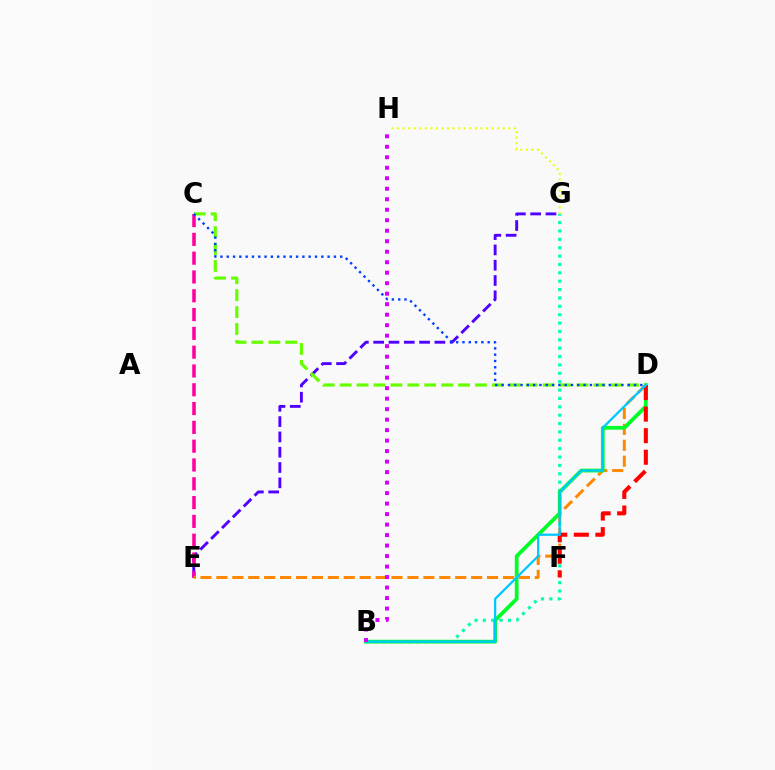{('G', 'H'): [{'color': '#eeff00', 'line_style': 'dotted', 'thickness': 1.51}], ('E', 'G'): [{'color': '#4f00ff', 'line_style': 'dashed', 'thickness': 2.08}], ('B', 'G'): [{'color': '#00ffaf', 'line_style': 'dotted', 'thickness': 2.27}], ('C', 'E'): [{'color': '#ff00a0', 'line_style': 'dashed', 'thickness': 2.55}], ('D', 'E'): [{'color': '#ff8800', 'line_style': 'dashed', 'thickness': 2.16}], ('B', 'D'): [{'color': '#00ff27', 'line_style': 'solid', 'thickness': 2.71}, {'color': '#00c7ff', 'line_style': 'solid', 'thickness': 1.64}], ('D', 'F'): [{'color': '#ff0000', 'line_style': 'dashed', 'thickness': 2.93}], ('C', 'D'): [{'color': '#66ff00', 'line_style': 'dashed', 'thickness': 2.3}, {'color': '#003fff', 'line_style': 'dotted', 'thickness': 1.71}], ('B', 'H'): [{'color': '#d600ff', 'line_style': 'dotted', 'thickness': 2.85}]}